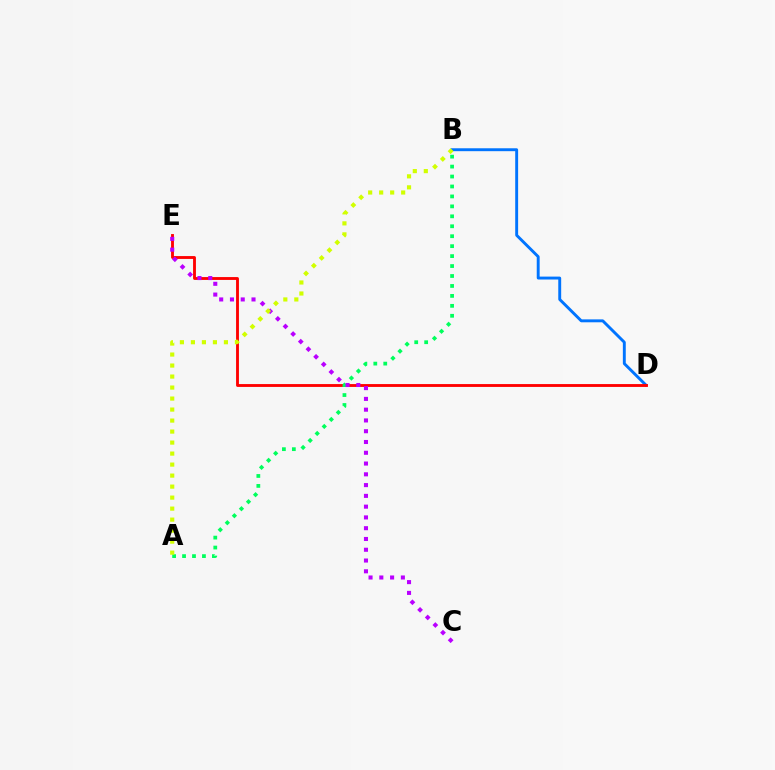{('B', 'D'): [{'color': '#0074ff', 'line_style': 'solid', 'thickness': 2.09}], ('D', 'E'): [{'color': '#ff0000', 'line_style': 'solid', 'thickness': 2.06}], ('A', 'B'): [{'color': '#00ff5c', 'line_style': 'dotted', 'thickness': 2.7}, {'color': '#d1ff00', 'line_style': 'dotted', 'thickness': 2.99}], ('C', 'E'): [{'color': '#b900ff', 'line_style': 'dotted', 'thickness': 2.93}]}